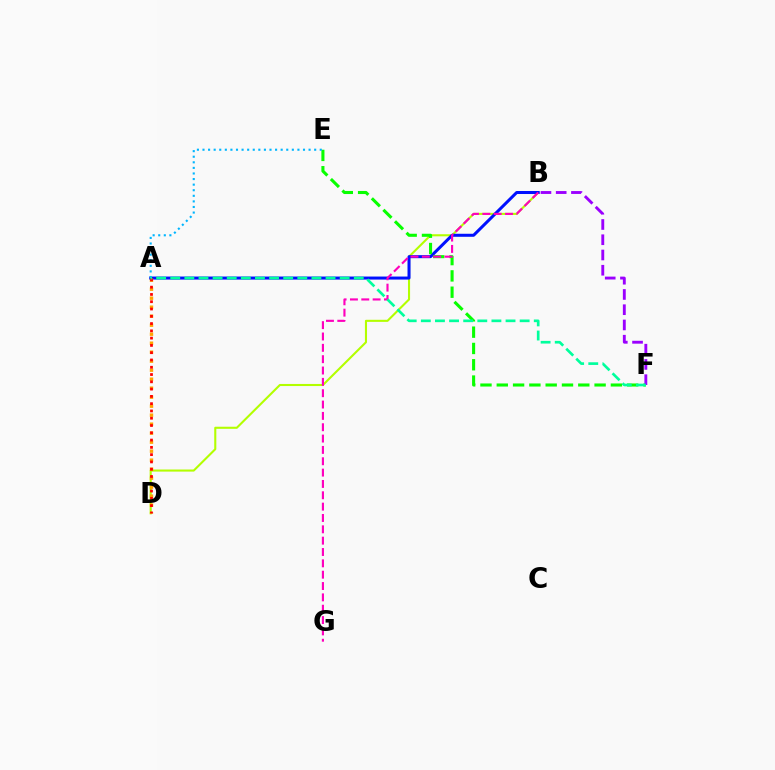{('B', 'D'): [{'color': '#b3ff00', 'line_style': 'solid', 'thickness': 1.51}], ('A', 'B'): [{'color': '#0010ff', 'line_style': 'solid', 'thickness': 2.18}], ('E', 'F'): [{'color': '#08ff00', 'line_style': 'dashed', 'thickness': 2.21}], ('B', 'F'): [{'color': '#9b00ff', 'line_style': 'dashed', 'thickness': 2.07}], ('A', 'E'): [{'color': '#00b5ff', 'line_style': 'dotted', 'thickness': 1.52}], ('A', 'D'): [{'color': '#ffa500', 'line_style': 'dotted', 'thickness': 2.44}, {'color': '#ff0000', 'line_style': 'dotted', 'thickness': 1.98}], ('B', 'G'): [{'color': '#ff00bd', 'line_style': 'dashed', 'thickness': 1.54}], ('A', 'F'): [{'color': '#00ff9d', 'line_style': 'dashed', 'thickness': 1.92}]}